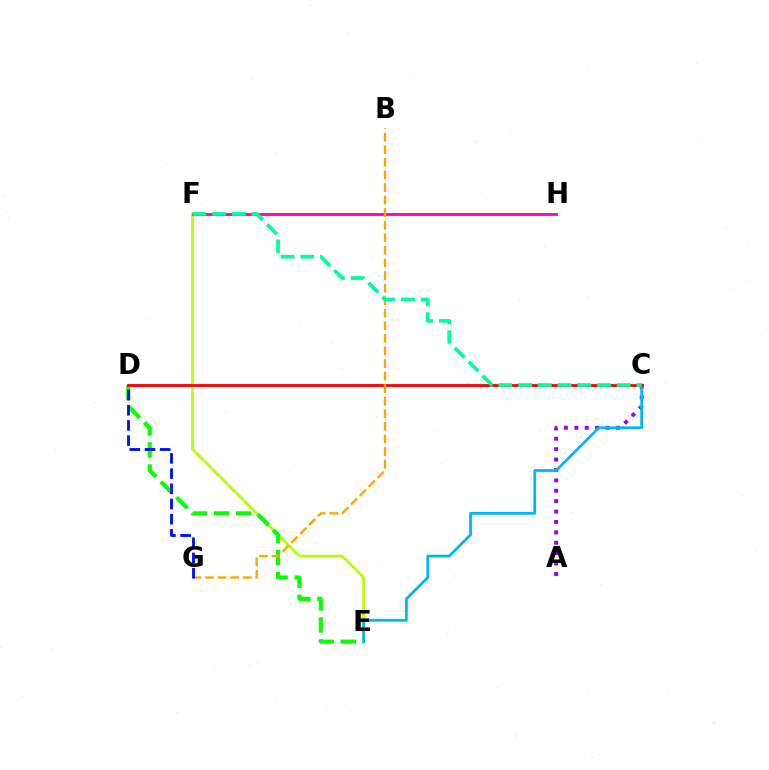{('E', 'F'): [{'color': '#b3ff00', 'line_style': 'solid', 'thickness': 1.93}], ('A', 'C'): [{'color': '#9b00ff', 'line_style': 'dotted', 'thickness': 2.83}], ('F', 'H'): [{'color': '#ff00bd', 'line_style': 'solid', 'thickness': 2.04}], ('C', 'E'): [{'color': '#00b5ff', 'line_style': 'solid', 'thickness': 1.99}], ('D', 'E'): [{'color': '#08ff00', 'line_style': 'dashed', 'thickness': 2.99}], ('C', 'D'): [{'color': '#ff0000', 'line_style': 'solid', 'thickness': 2.03}], ('B', 'G'): [{'color': '#ffa500', 'line_style': 'dashed', 'thickness': 1.71}], ('C', 'F'): [{'color': '#00ff9d', 'line_style': 'dashed', 'thickness': 2.68}], ('D', 'G'): [{'color': '#0010ff', 'line_style': 'dashed', 'thickness': 2.06}]}